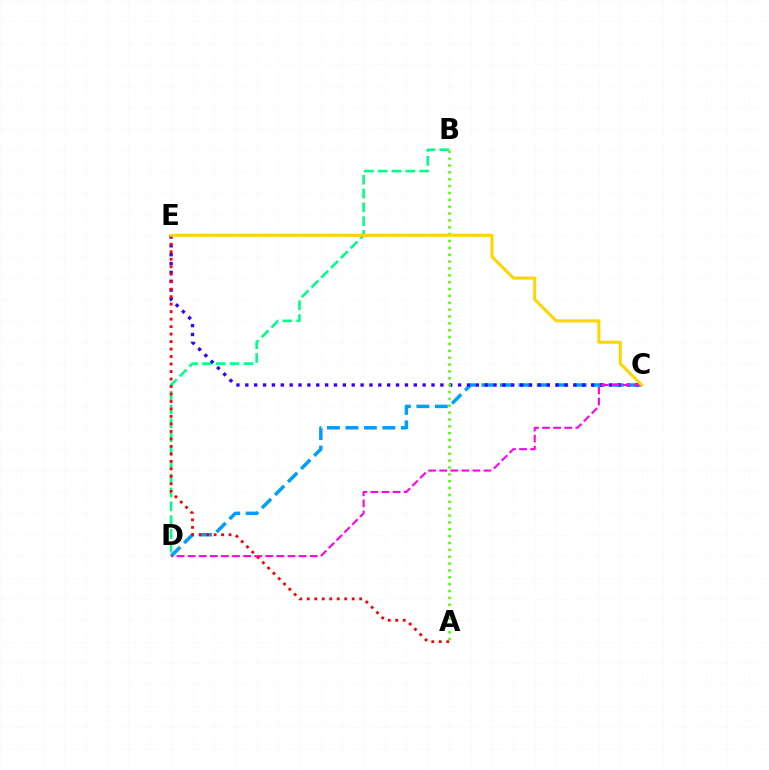{('B', 'D'): [{'color': '#00ff86', 'line_style': 'dashed', 'thickness': 1.88}], ('C', 'D'): [{'color': '#009eff', 'line_style': 'dashed', 'thickness': 2.51}, {'color': '#ff00ed', 'line_style': 'dashed', 'thickness': 1.51}], ('C', 'E'): [{'color': '#3700ff', 'line_style': 'dotted', 'thickness': 2.41}, {'color': '#ffd500', 'line_style': 'solid', 'thickness': 2.18}], ('A', 'E'): [{'color': '#ff0000', 'line_style': 'dotted', 'thickness': 2.03}], ('A', 'B'): [{'color': '#4fff00', 'line_style': 'dotted', 'thickness': 1.86}]}